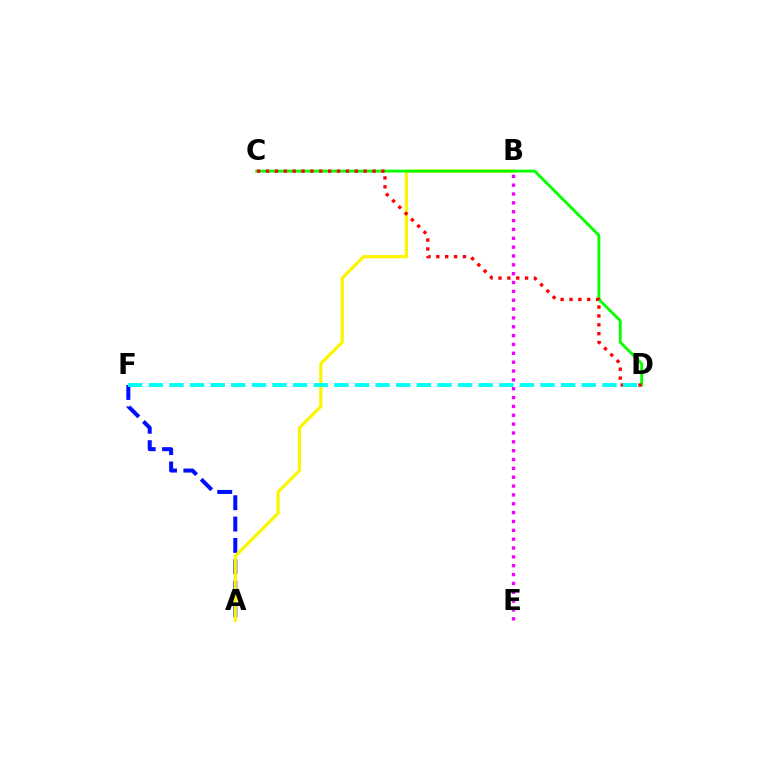{('B', 'E'): [{'color': '#ee00ff', 'line_style': 'dotted', 'thickness': 2.4}], ('A', 'F'): [{'color': '#0010ff', 'line_style': 'dashed', 'thickness': 2.9}], ('A', 'B'): [{'color': '#fcf500', 'line_style': 'solid', 'thickness': 2.31}], ('C', 'D'): [{'color': '#08ff00', 'line_style': 'solid', 'thickness': 2.04}, {'color': '#ff0000', 'line_style': 'dotted', 'thickness': 2.41}], ('D', 'F'): [{'color': '#00fff6', 'line_style': 'dashed', 'thickness': 2.8}]}